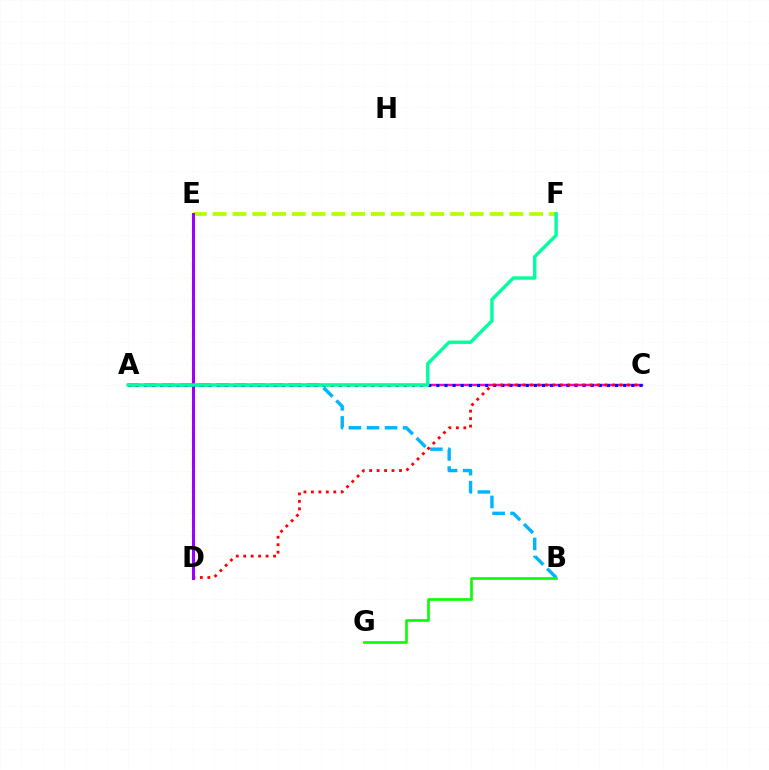{('A', 'B'): [{'color': '#00b5ff', 'line_style': 'dashed', 'thickness': 2.45}], ('A', 'C'): [{'color': '#ff00bd', 'line_style': 'solid', 'thickness': 1.76}, {'color': '#0010ff', 'line_style': 'dotted', 'thickness': 2.21}], ('D', 'E'): [{'color': '#ffa500', 'line_style': 'dashed', 'thickness': 1.59}, {'color': '#9b00ff', 'line_style': 'solid', 'thickness': 2.16}], ('E', 'F'): [{'color': '#b3ff00', 'line_style': 'dashed', 'thickness': 2.69}], ('C', 'D'): [{'color': '#ff0000', 'line_style': 'dotted', 'thickness': 2.03}], ('B', 'G'): [{'color': '#08ff00', 'line_style': 'solid', 'thickness': 1.9}], ('A', 'F'): [{'color': '#00ff9d', 'line_style': 'solid', 'thickness': 2.44}]}